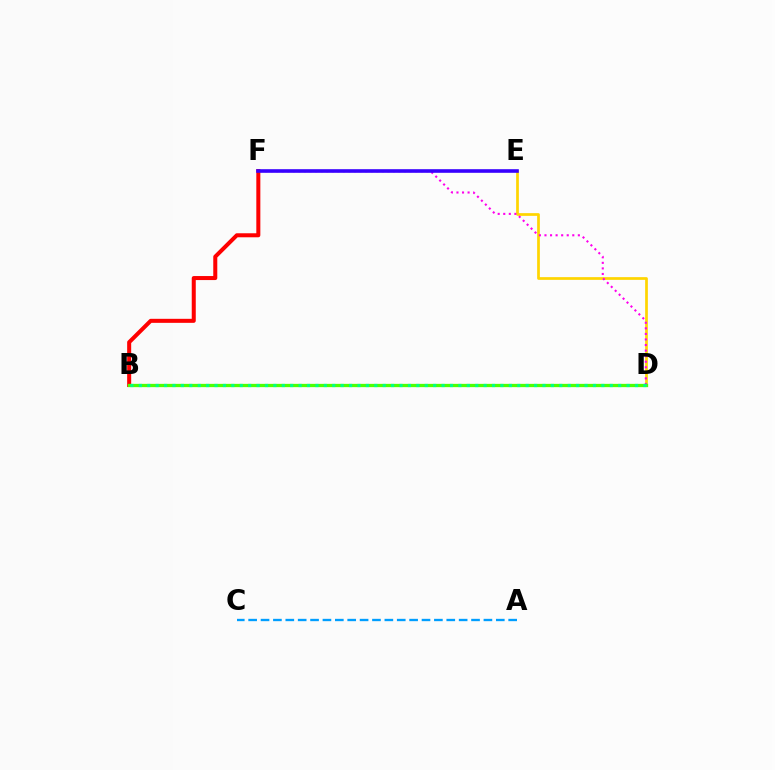{('B', 'F'): [{'color': '#ff0000', 'line_style': 'solid', 'thickness': 2.9}], ('D', 'E'): [{'color': '#ffd500', 'line_style': 'solid', 'thickness': 1.96}], ('D', 'F'): [{'color': '#ff00ed', 'line_style': 'dotted', 'thickness': 1.51}], ('E', 'F'): [{'color': '#3700ff', 'line_style': 'solid', 'thickness': 2.6}], ('B', 'D'): [{'color': '#4fff00', 'line_style': 'solid', 'thickness': 2.37}, {'color': '#00ff86', 'line_style': 'dotted', 'thickness': 2.28}], ('A', 'C'): [{'color': '#009eff', 'line_style': 'dashed', 'thickness': 1.68}]}